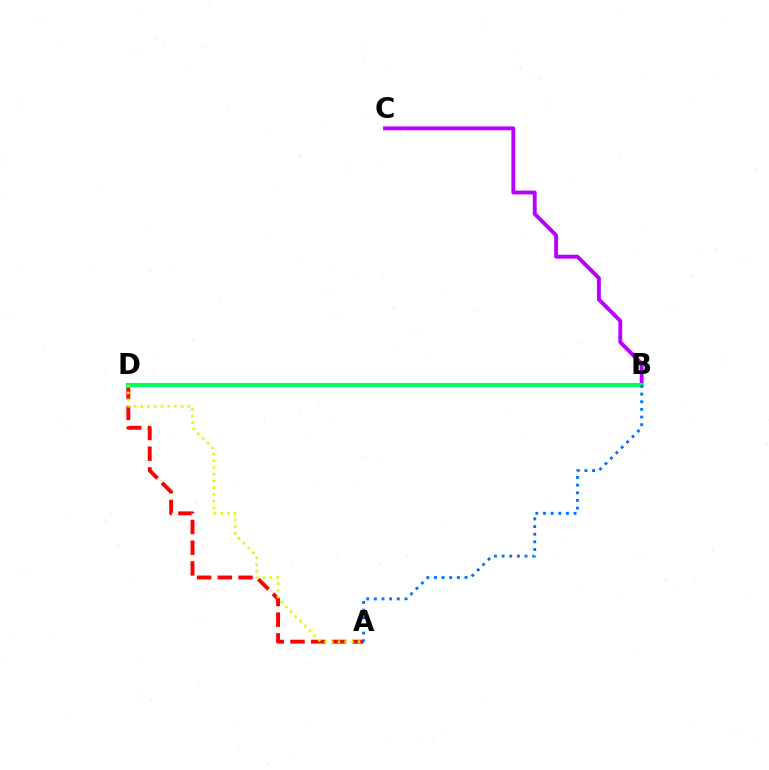{('A', 'D'): [{'color': '#ff0000', 'line_style': 'dashed', 'thickness': 2.81}, {'color': '#d1ff00', 'line_style': 'dotted', 'thickness': 1.82}], ('B', 'C'): [{'color': '#b900ff', 'line_style': 'solid', 'thickness': 2.8}], ('B', 'D'): [{'color': '#00ff5c', 'line_style': 'solid', 'thickness': 3.0}], ('A', 'B'): [{'color': '#0074ff', 'line_style': 'dotted', 'thickness': 2.08}]}